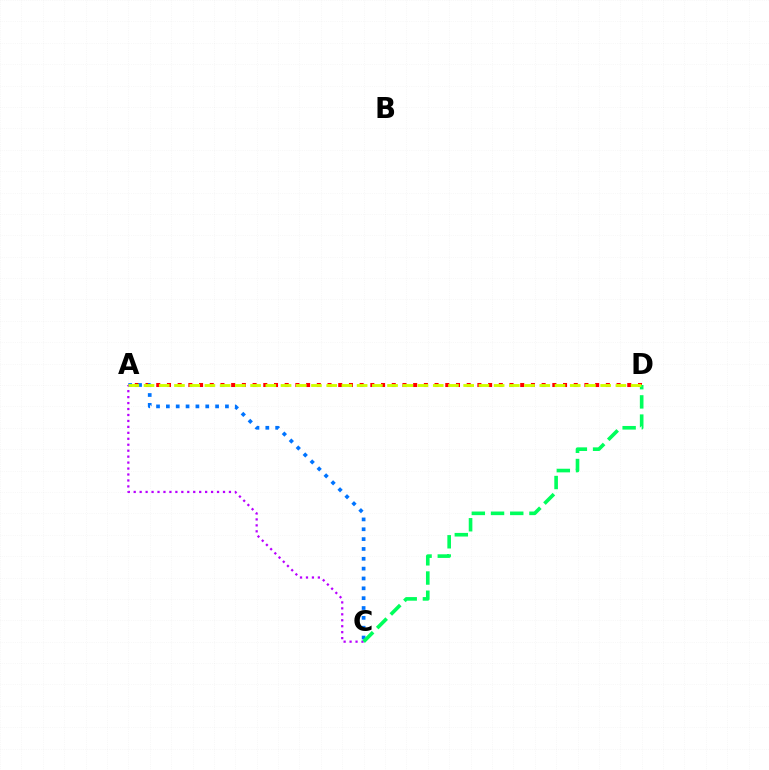{('A', 'D'): [{'color': '#ff0000', 'line_style': 'dotted', 'thickness': 2.91}, {'color': '#d1ff00', 'line_style': 'dashed', 'thickness': 2.07}], ('A', 'C'): [{'color': '#0074ff', 'line_style': 'dotted', 'thickness': 2.67}, {'color': '#b900ff', 'line_style': 'dotted', 'thickness': 1.62}], ('C', 'D'): [{'color': '#00ff5c', 'line_style': 'dashed', 'thickness': 2.61}]}